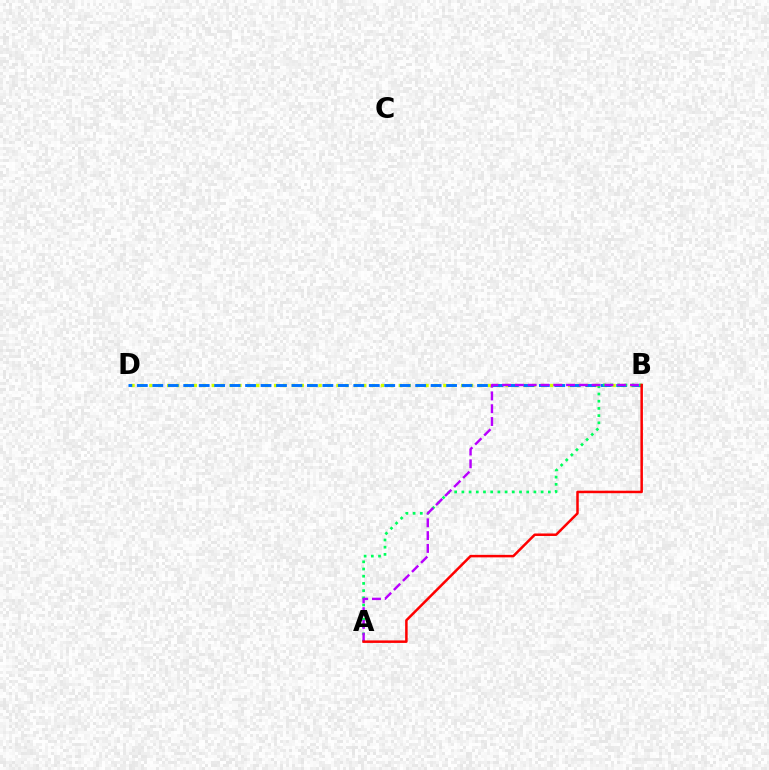{('B', 'D'): [{'color': '#d1ff00', 'line_style': 'dotted', 'thickness': 2.42}, {'color': '#0074ff', 'line_style': 'dashed', 'thickness': 2.1}], ('A', 'B'): [{'color': '#00ff5c', 'line_style': 'dotted', 'thickness': 1.96}, {'color': '#b900ff', 'line_style': 'dashed', 'thickness': 1.74}, {'color': '#ff0000', 'line_style': 'solid', 'thickness': 1.8}]}